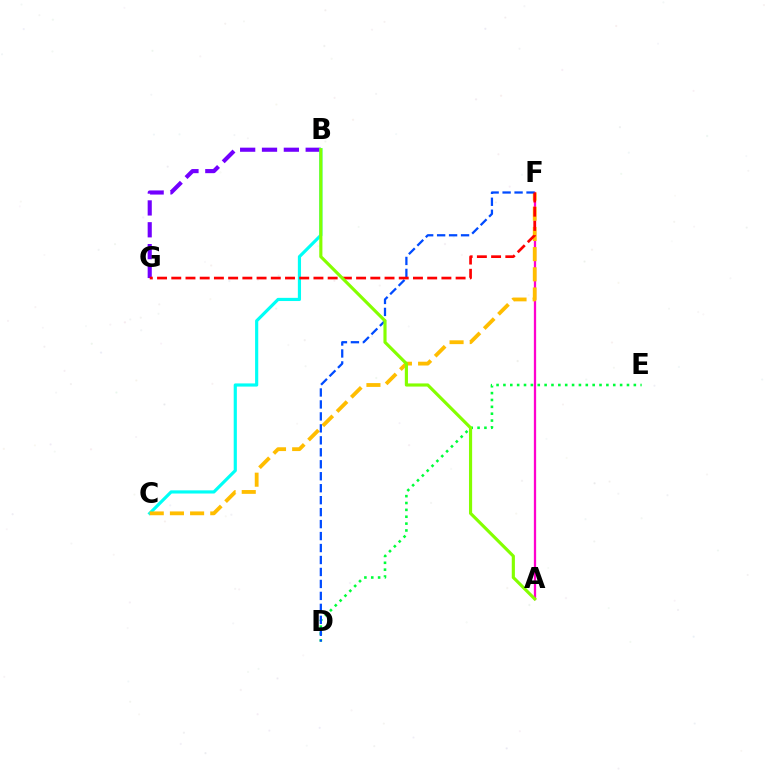{('D', 'E'): [{'color': '#00ff39', 'line_style': 'dotted', 'thickness': 1.86}], ('B', 'G'): [{'color': '#7200ff', 'line_style': 'dashed', 'thickness': 2.97}], ('B', 'C'): [{'color': '#00fff6', 'line_style': 'solid', 'thickness': 2.28}], ('A', 'F'): [{'color': '#ff00cf', 'line_style': 'solid', 'thickness': 1.65}], ('C', 'F'): [{'color': '#ffbd00', 'line_style': 'dashed', 'thickness': 2.74}], ('D', 'F'): [{'color': '#004bff', 'line_style': 'dashed', 'thickness': 1.63}], ('F', 'G'): [{'color': '#ff0000', 'line_style': 'dashed', 'thickness': 1.93}], ('A', 'B'): [{'color': '#84ff00', 'line_style': 'solid', 'thickness': 2.27}]}